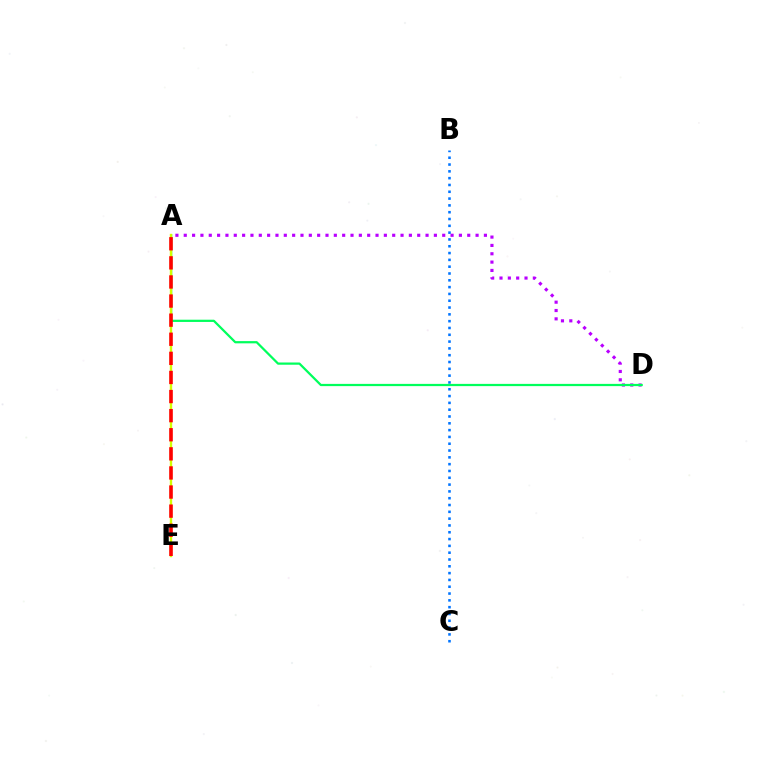{('B', 'C'): [{'color': '#0074ff', 'line_style': 'dotted', 'thickness': 1.85}], ('A', 'D'): [{'color': '#b900ff', 'line_style': 'dotted', 'thickness': 2.27}, {'color': '#00ff5c', 'line_style': 'solid', 'thickness': 1.61}], ('A', 'E'): [{'color': '#d1ff00', 'line_style': 'solid', 'thickness': 1.71}, {'color': '#ff0000', 'line_style': 'dashed', 'thickness': 2.59}]}